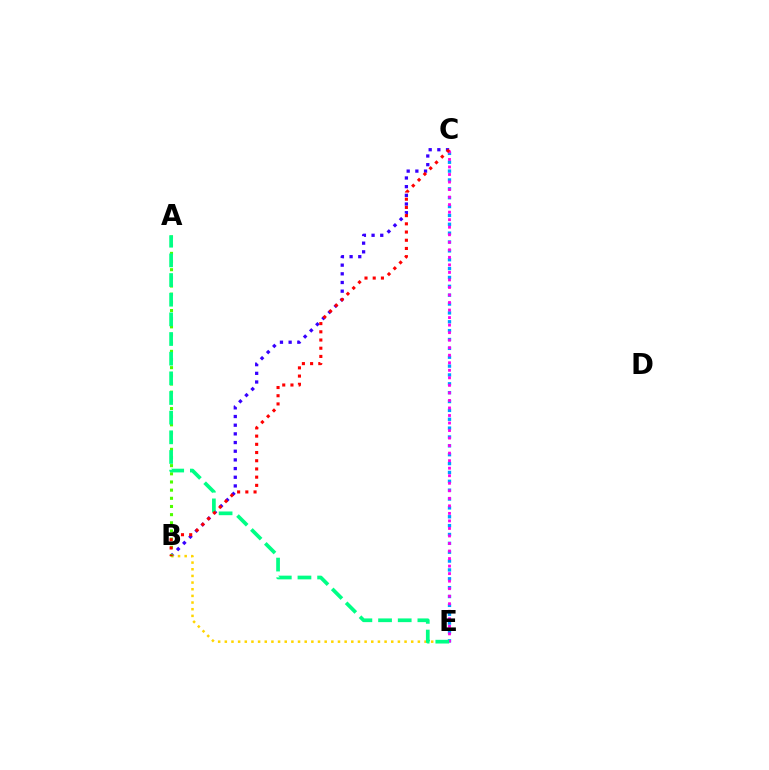{('B', 'C'): [{'color': '#3700ff', 'line_style': 'dotted', 'thickness': 2.36}, {'color': '#ff0000', 'line_style': 'dotted', 'thickness': 2.23}], ('B', 'E'): [{'color': '#ffd500', 'line_style': 'dotted', 'thickness': 1.81}], ('C', 'E'): [{'color': '#009eff', 'line_style': 'dotted', 'thickness': 2.41}, {'color': '#ff00ed', 'line_style': 'dotted', 'thickness': 2.05}], ('A', 'B'): [{'color': '#4fff00', 'line_style': 'dotted', 'thickness': 2.22}], ('A', 'E'): [{'color': '#00ff86', 'line_style': 'dashed', 'thickness': 2.67}]}